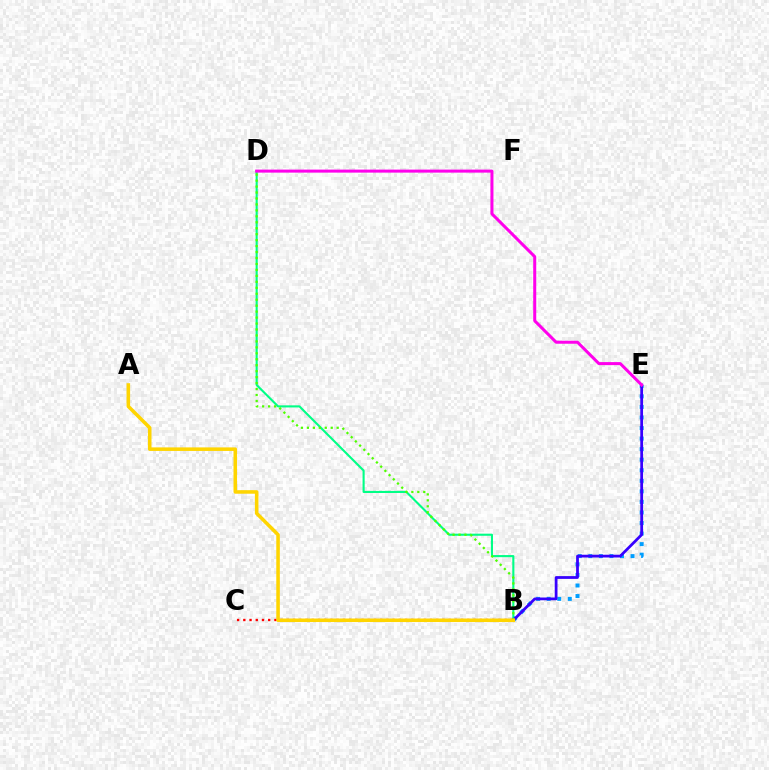{('B', 'D'): [{'color': '#00ff86', 'line_style': 'solid', 'thickness': 1.51}, {'color': '#4fff00', 'line_style': 'dotted', 'thickness': 1.62}], ('B', 'E'): [{'color': '#009eff', 'line_style': 'dotted', 'thickness': 2.87}, {'color': '#3700ff', 'line_style': 'solid', 'thickness': 1.99}], ('D', 'E'): [{'color': '#ff00ed', 'line_style': 'solid', 'thickness': 2.18}], ('B', 'C'): [{'color': '#ff0000', 'line_style': 'dotted', 'thickness': 1.69}], ('A', 'B'): [{'color': '#ffd500', 'line_style': 'solid', 'thickness': 2.55}]}